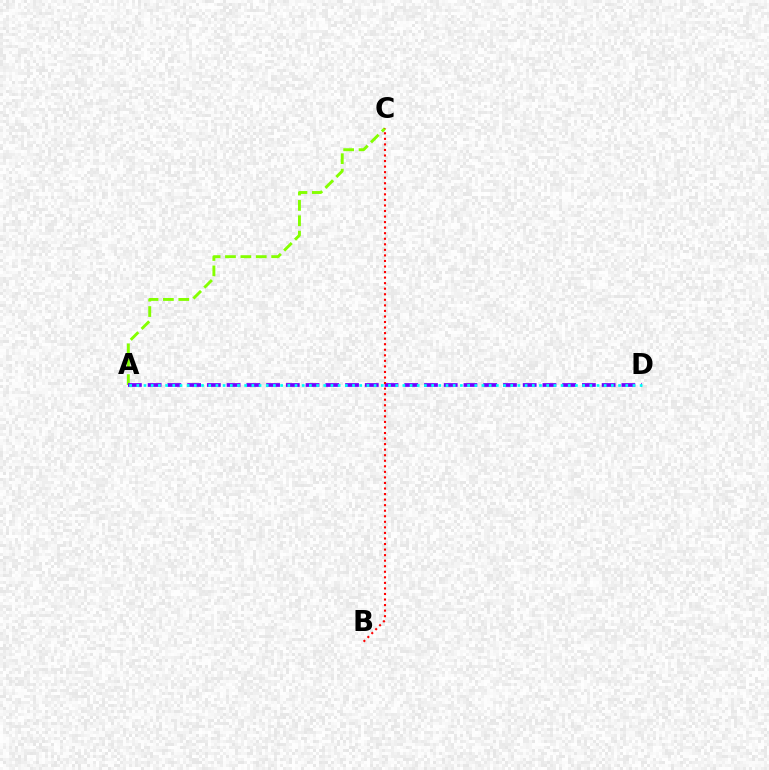{('A', 'C'): [{'color': '#84ff00', 'line_style': 'dashed', 'thickness': 2.09}], ('A', 'D'): [{'color': '#7200ff', 'line_style': 'dashed', 'thickness': 2.68}, {'color': '#00fff6', 'line_style': 'dotted', 'thickness': 1.95}], ('B', 'C'): [{'color': '#ff0000', 'line_style': 'dotted', 'thickness': 1.51}]}